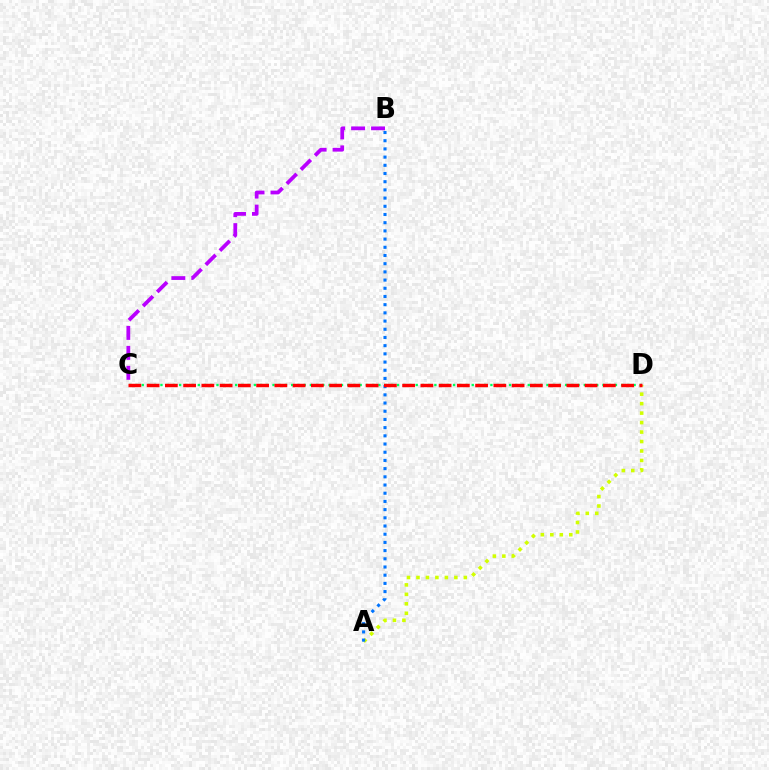{('A', 'D'): [{'color': '#d1ff00', 'line_style': 'dotted', 'thickness': 2.57}], ('A', 'B'): [{'color': '#0074ff', 'line_style': 'dotted', 'thickness': 2.23}], ('C', 'D'): [{'color': '#00ff5c', 'line_style': 'dotted', 'thickness': 1.69}, {'color': '#ff0000', 'line_style': 'dashed', 'thickness': 2.48}], ('B', 'C'): [{'color': '#b900ff', 'line_style': 'dashed', 'thickness': 2.71}]}